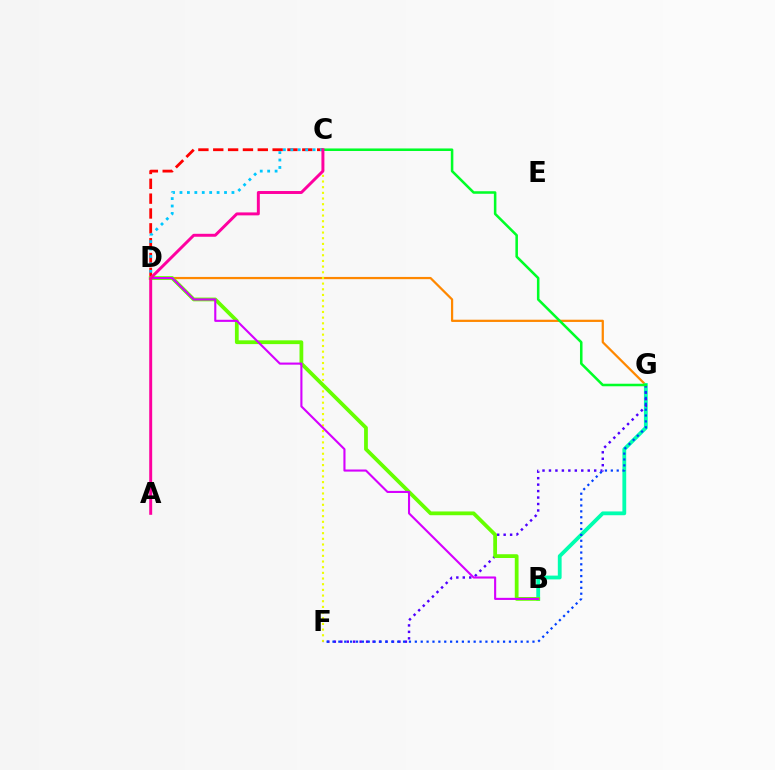{('D', 'G'): [{'color': '#ff8800', 'line_style': 'solid', 'thickness': 1.61}], ('C', 'D'): [{'color': '#ff0000', 'line_style': 'dashed', 'thickness': 2.02}, {'color': '#00c7ff', 'line_style': 'dotted', 'thickness': 2.02}], ('B', 'G'): [{'color': '#00ffaf', 'line_style': 'solid', 'thickness': 2.74}], ('C', 'F'): [{'color': '#eeff00', 'line_style': 'dotted', 'thickness': 1.54}], ('F', 'G'): [{'color': '#4f00ff', 'line_style': 'dotted', 'thickness': 1.76}, {'color': '#003fff', 'line_style': 'dotted', 'thickness': 1.6}], ('B', 'D'): [{'color': '#66ff00', 'line_style': 'solid', 'thickness': 2.72}, {'color': '#d600ff', 'line_style': 'solid', 'thickness': 1.52}], ('C', 'G'): [{'color': '#00ff27', 'line_style': 'solid', 'thickness': 1.83}], ('A', 'C'): [{'color': '#ff00a0', 'line_style': 'solid', 'thickness': 2.12}]}